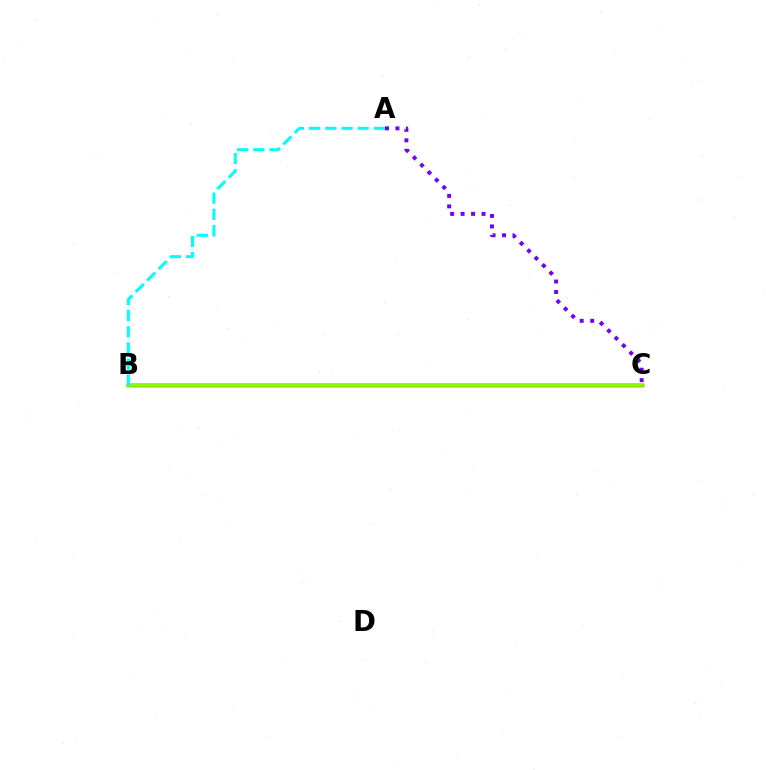{('B', 'C'): [{'color': '#ff0000', 'line_style': 'solid', 'thickness': 2.49}, {'color': '#84ff00', 'line_style': 'solid', 'thickness': 2.65}], ('A', 'C'): [{'color': '#7200ff', 'line_style': 'dotted', 'thickness': 2.84}], ('A', 'B'): [{'color': '#00fff6', 'line_style': 'dashed', 'thickness': 2.2}]}